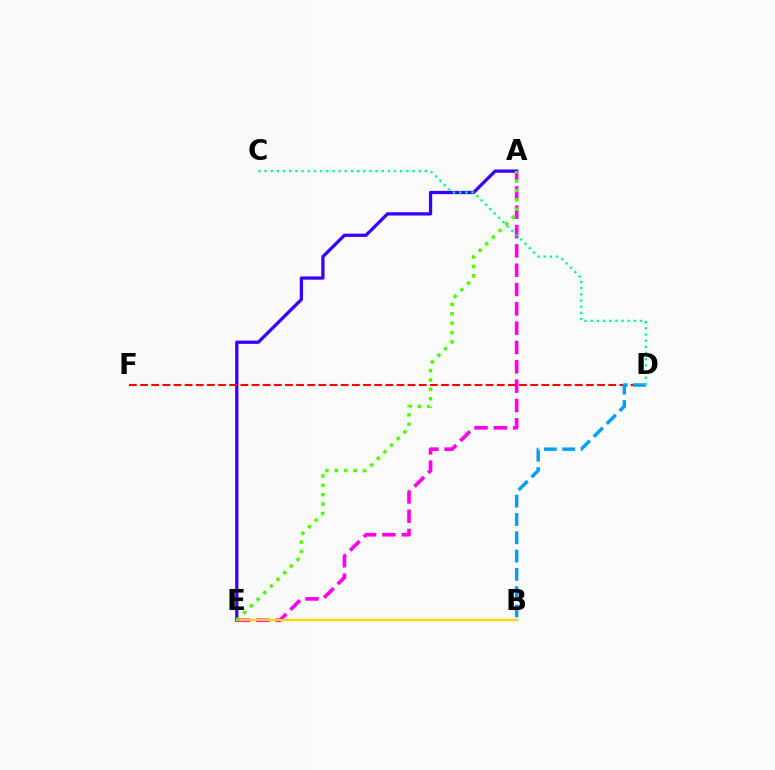{('A', 'E'): [{'color': '#3700ff', 'line_style': 'solid', 'thickness': 2.36}, {'color': '#ff00ed', 'line_style': 'dashed', 'thickness': 2.62}, {'color': '#4fff00', 'line_style': 'dotted', 'thickness': 2.55}], ('D', 'F'): [{'color': '#ff0000', 'line_style': 'dashed', 'thickness': 1.51}], ('B', 'D'): [{'color': '#009eff', 'line_style': 'dashed', 'thickness': 2.49}], ('C', 'D'): [{'color': '#00ff86', 'line_style': 'dotted', 'thickness': 1.67}], ('B', 'E'): [{'color': '#ffd500', 'line_style': 'solid', 'thickness': 1.68}]}